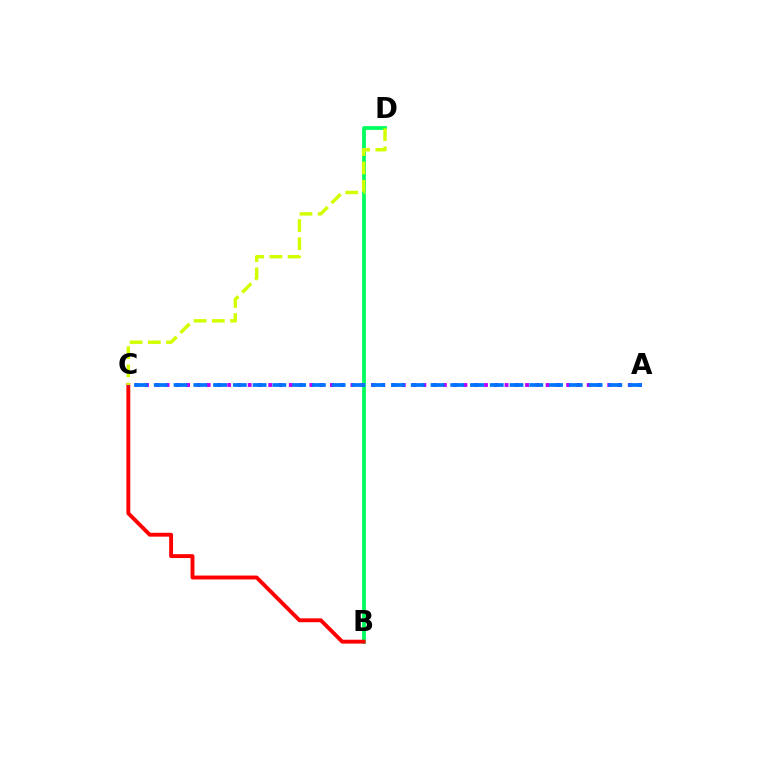{('B', 'D'): [{'color': '#00ff5c', 'line_style': 'solid', 'thickness': 2.71}], ('B', 'C'): [{'color': '#ff0000', 'line_style': 'solid', 'thickness': 2.79}], ('A', 'C'): [{'color': '#b900ff', 'line_style': 'dotted', 'thickness': 2.79}, {'color': '#0074ff', 'line_style': 'dashed', 'thickness': 2.68}], ('C', 'D'): [{'color': '#d1ff00', 'line_style': 'dashed', 'thickness': 2.47}]}